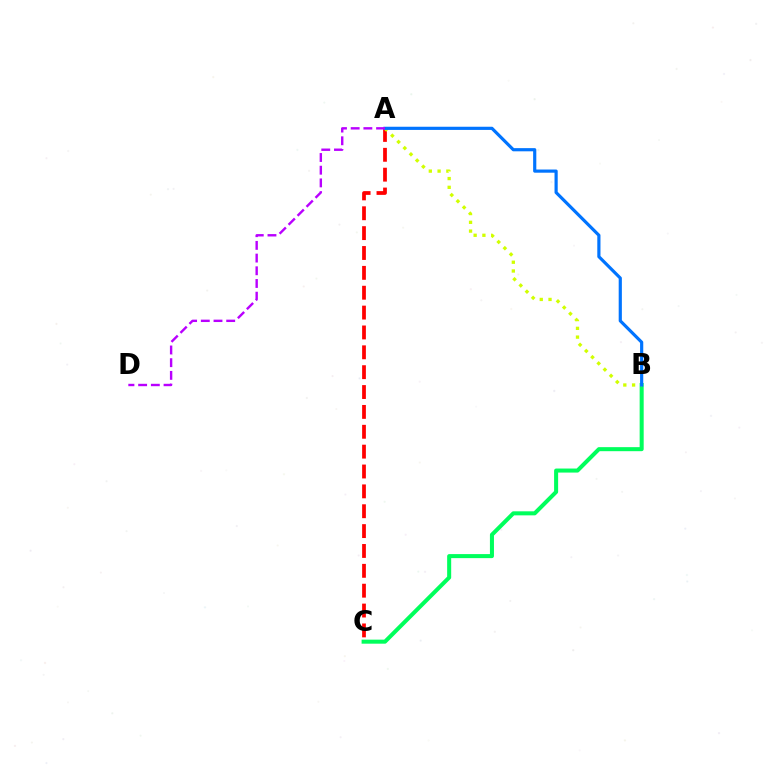{('A', 'C'): [{'color': '#ff0000', 'line_style': 'dashed', 'thickness': 2.7}], ('B', 'C'): [{'color': '#00ff5c', 'line_style': 'solid', 'thickness': 2.91}], ('A', 'B'): [{'color': '#d1ff00', 'line_style': 'dotted', 'thickness': 2.38}, {'color': '#0074ff', 'line_style': 'solid', 'thickness': 2.29}], ('A', 'D'): [{'color': '#b900ff', 'line_style': 'dashed', 'thickness': 1.73}]}